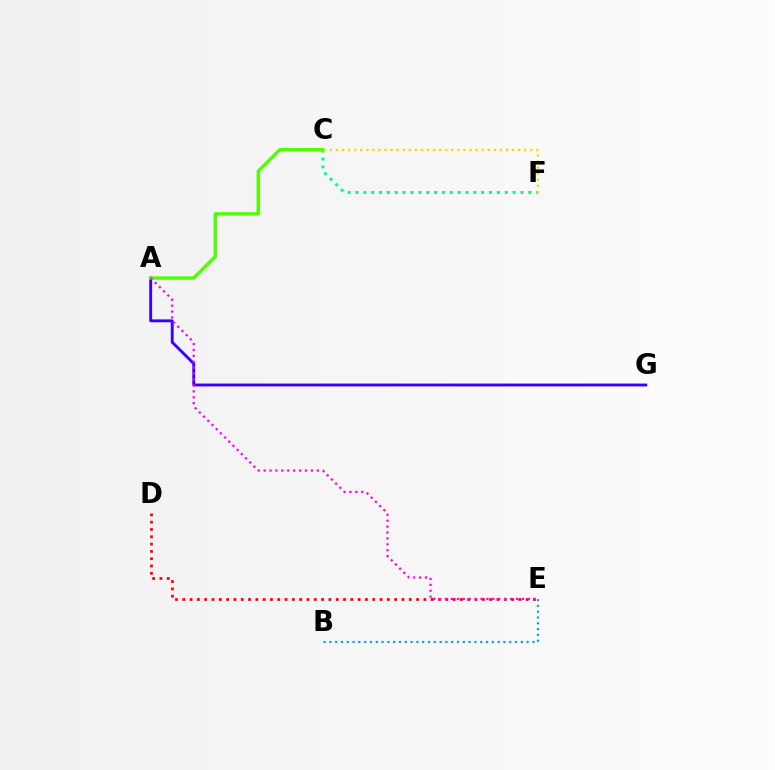{('B', 'E'): [{'color': '#009eff', 'line_style': 'dotted', 'thickness': 1.58}], ('D', 'E'): [{'color': '#ff0000', 'line_style': 'dotted', 'thickness': 1.99}], ('A', 'G'): [{'color': '#3700ff', 'line_style': 'solid', 'thickness': 2.06}], ('C', 'F'): [{'color': '#00ff86', 'line_style': 'dotted', 'thickness': 2.13}, {'color': '#ffd500', 'line_style': 'dotted', 'thickness': 1.65}], ('A', 'C'): [{'color': '#4fff00', 'line_style': 'solid', 'thickness': 2.46}], ('A', 'E'): [{'color': '#ff00ed', 'line_style': 'dotted', 'thickness': 1.61}]}